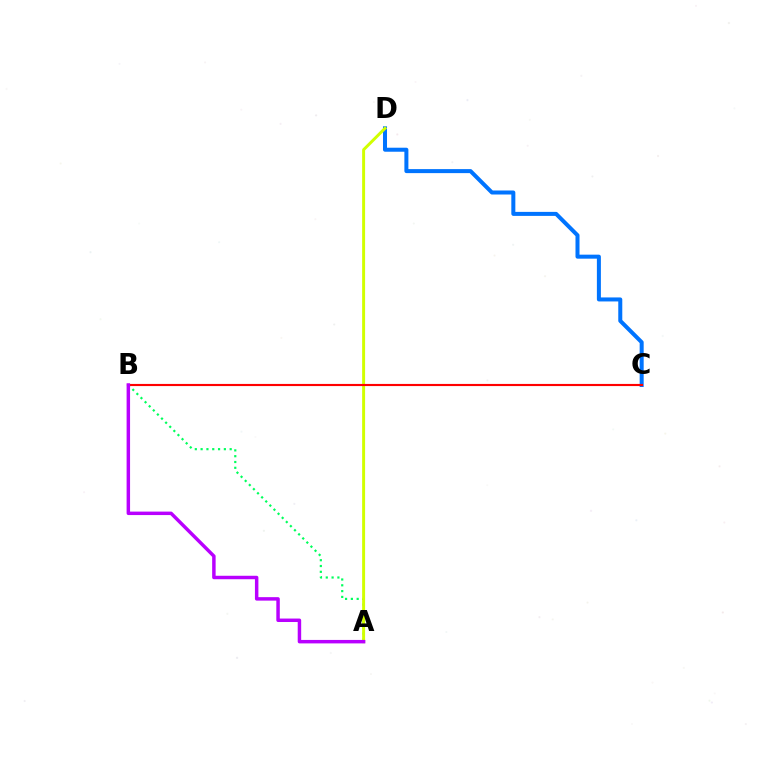{('C', 'D'): [{'color': '#0074ff', 'line_style': 'solid', 'thickness': 2.89}], ('A', 'B'): [{'color': '#00ff5c', 'line_style': 'dotted', 'thickness': 1.58}, {'color': '#b900ff', 'line_style': 'solid', 'thickness': 2.49}], ('A', 'D'): [{'color': '#d1ff00', 'line_style': 'solid', 'thickness': 2.13}], ('B', 'C'): [{'color': '#ff0000', 'line_style': 'solid', 'thickness': 1.54}]}